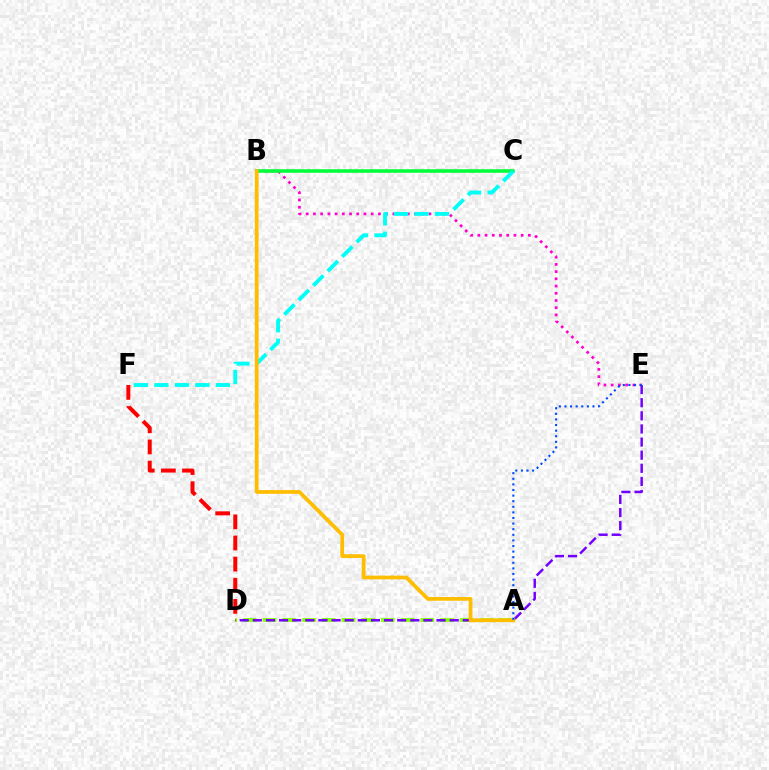{('B', 'E'): [{'color': '#ff00cf', 'line_style': 'dotted', 'thickness': 1.96}], ('A', 'D'): [{'color': '#84ff00', 'line_style': 'dashed', 'thickness': 2.68}], ('D', 'F'): [{'color': '#ff0000', 'line_style': 'dashed', 'thickness': 2.87}], ('B', 'C'): [{'color': '#00ff39', 'line_style': 'solid', 'thickness': 2.56}], ('C', 'F'): [{'color': '#00fff6', 'line_style': 'dashed', 'thickness': 2.78}], ('D', 'E'): [{'color': '#7200ff', 'line_style': 'dashed', 'thickness': 1.78}], ('A', 'B'): [{'color': '#ffbd00', 'line_style': 'solid', 'thickness': 2.69}], ('A', 'E'): [{'color': '#004bff', 'line_style': 'dotted', 'thickness': 1.52}]}